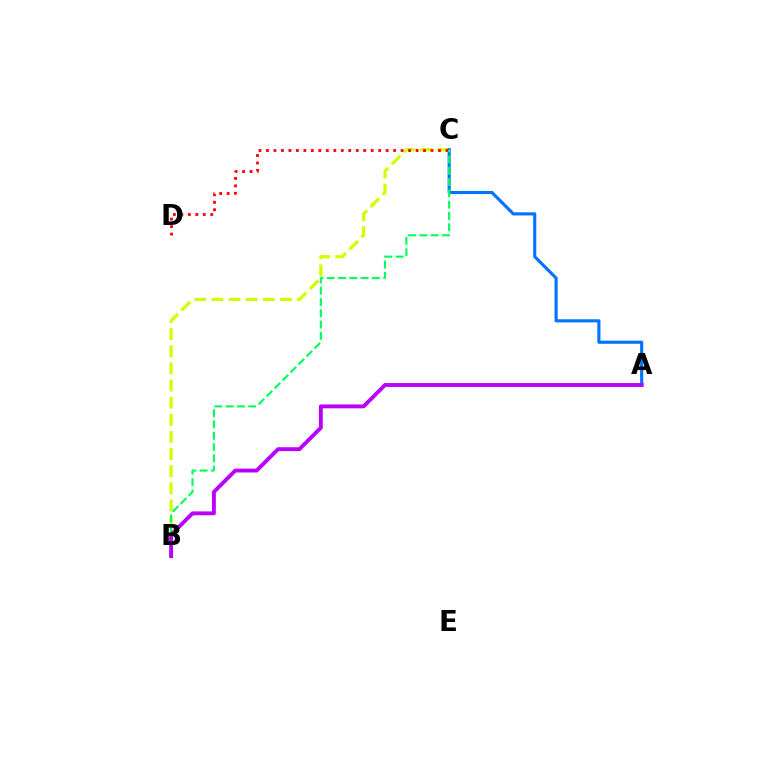{('B', 'C'): [{'color': '#d1ff00', 'line_style': 'dashed', 'thickness': 2.33}, {'color': '#00ff5c', 'line_style': 'dashed', 'thickness': 1.53}], ('A', 'C'): [{'color': '#0074ff', 'line_style': 'solid', 'thickness': 2.26}], ('C', 'D'): [{'color': '#ff0000', 'line_style': 'dotted', 'thickness': 2.03}], ('A', 'B'): [{'color': '#b900ff', 'line_style': 'solid', 'thickness': 2.79}]}